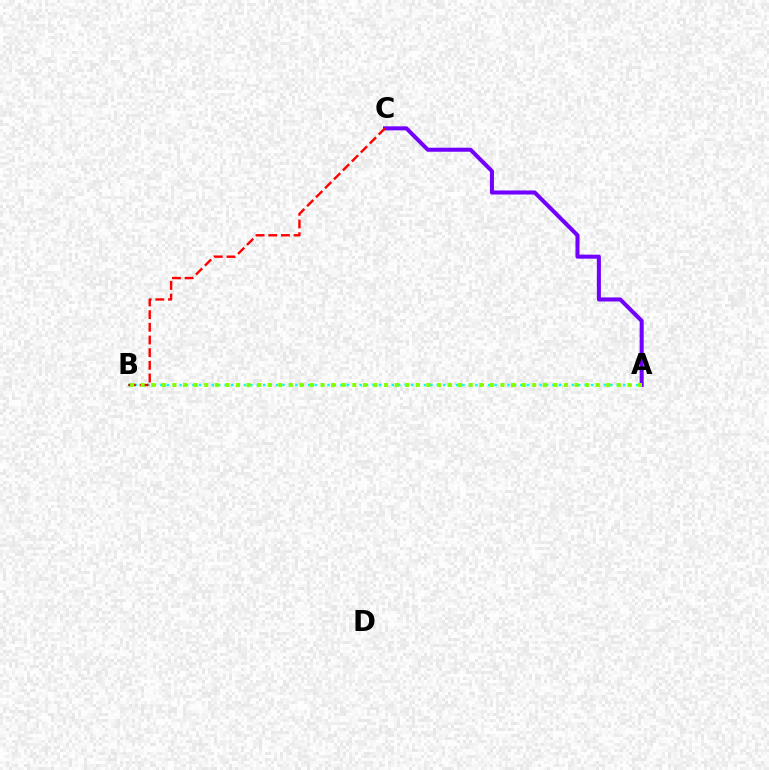{('A', 'B'): [{'color': '#00fff6', 'line_style': 'dotted', 'thickness': 1.75}, {'color': '#84ff00', 'line_style': 'dotted', 'thickness': 2.87}], ('A', 'C'): [{'color': '#7200ff', 'line_style': 'solid', 'thickness': 2.91}], ('B', 'C'): [{'color': '#ff0000', 'line_style': 'dashed', 'thickness': 1.72}]}